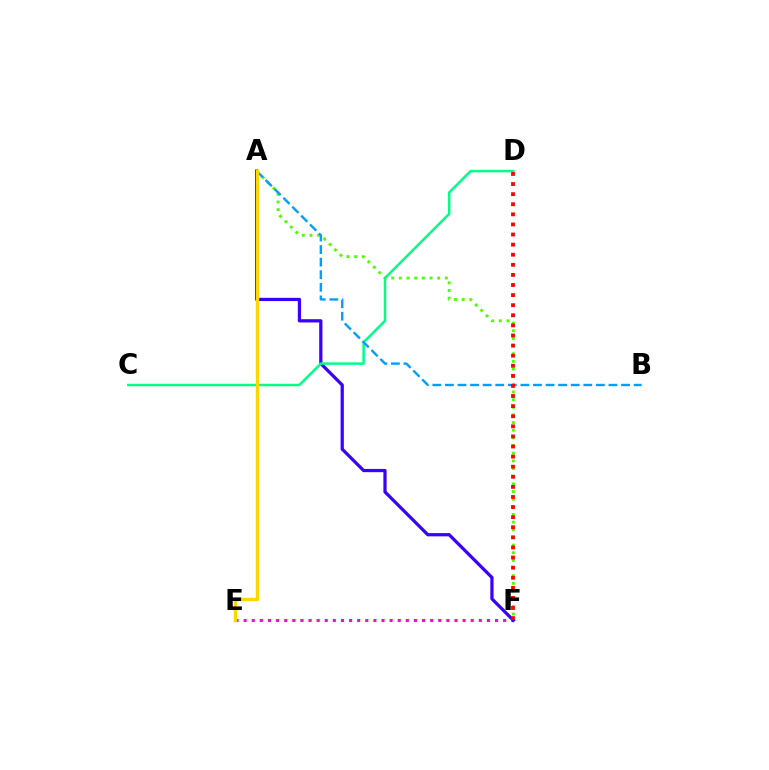{('E', 'F'): [{'color': '#ff00ed', 'line_style': 'dotted', 'thickness': 2.2}], ('A', 'F'): [{'color': '#4fff00', 'line_style': 'dotted', 'thickness': 2.08}, {'color': '#3700ff', 'line_style': 'solid', 'thickness': 2.33}], ('C', 'D'): [{'color': '#00ff86', 'line_style': 'solid', 'thickness': 1.81}], ('A', 'B'): [{'color': '#009eff', 'line_style': 'dashed', 'thickness': 1.71}], ('A', 'E'): [{'color': '#ffd500', 'line_style': 'solid', 'thickness': 2.42}], ('D', 'F'): [{'color': '#ff0000', 'line_style': 'dotted', 'thickness': 2.74}]}